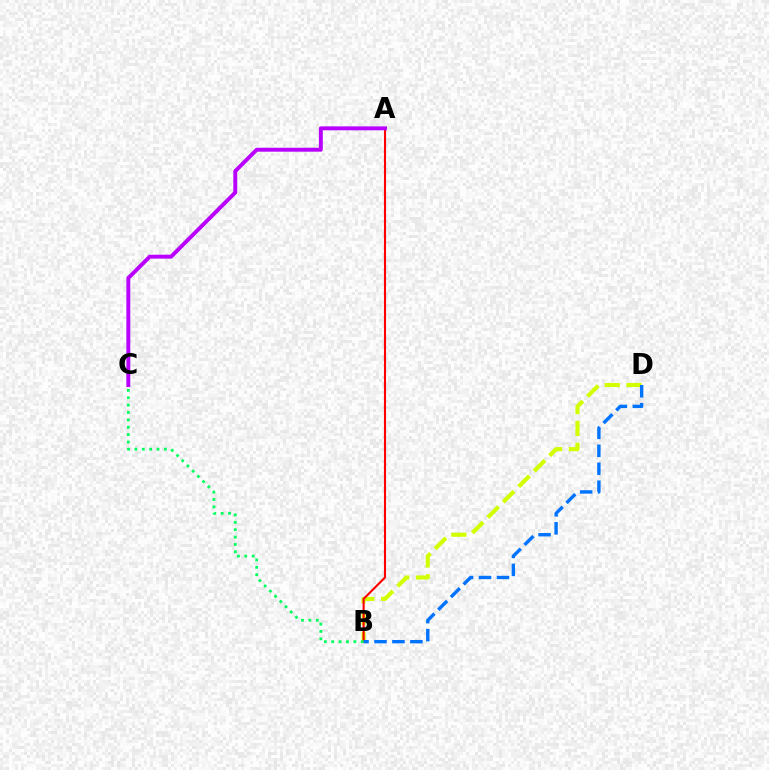{('B', 'D'): [{'color': '#d1ff00', 'line_style': 'dashed', 'thickness': 2.97}, {'color': '#0074ff', 'line_style': 'dashed', 'thickness': 2.44}], ('A', 'B'): [{'color': '#ff0000', 'line_style': 'solid', 'thickness': 1.52}], ('B', 'C'): [{'color': '#00ff5c', 'line_style': 'dotted', 'thickness': 2.0}], ('A', 'C'): [{'color': '#b900ff', 'line_style': 'solid', 'thickness': 2.83}]}